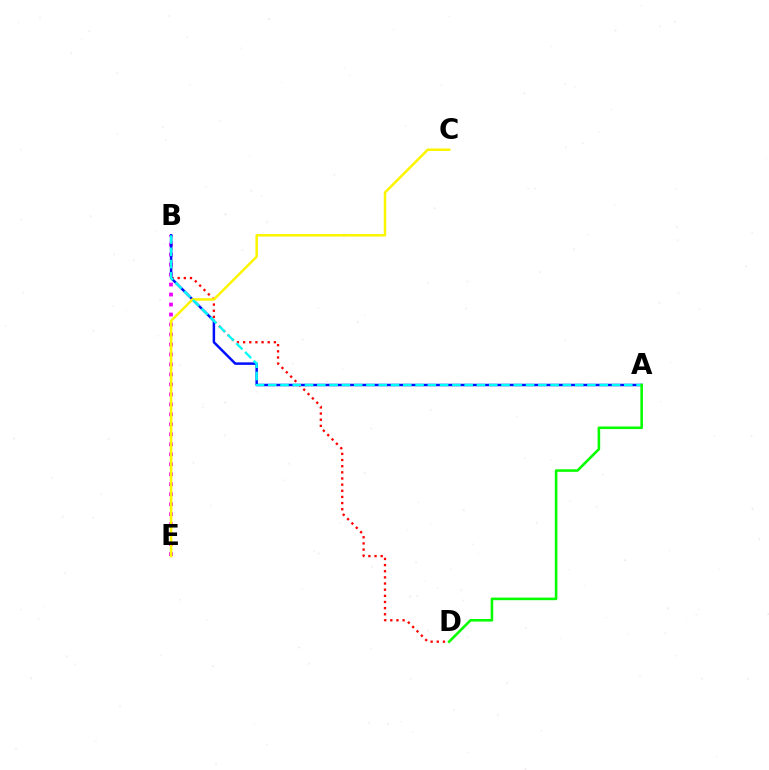{('B', 'D'): [{'color': '#ff0000', 'line_style': 'dotted', 'thickness': 1.67}], ('B', 'E'): [{'color': '#ee00ff', 'line_style': 'dotted', 'thickness': 2.71}], ('A', 'B'): [{'color': '#0010ff', 'line_style': 'solid', 'thickness': 1.8}, {'color': '#00fff6', 'line_style': 'dashed', 'thickness': 1.67}], ('C', 'E'): [{'color': '#fcf500', 'line_style': 'solid', 'thickness': 1.81}], ('A', 'D'): [{'color': '#08ff00', 'line_style': 'solid', 'thickness': 1.86}]}